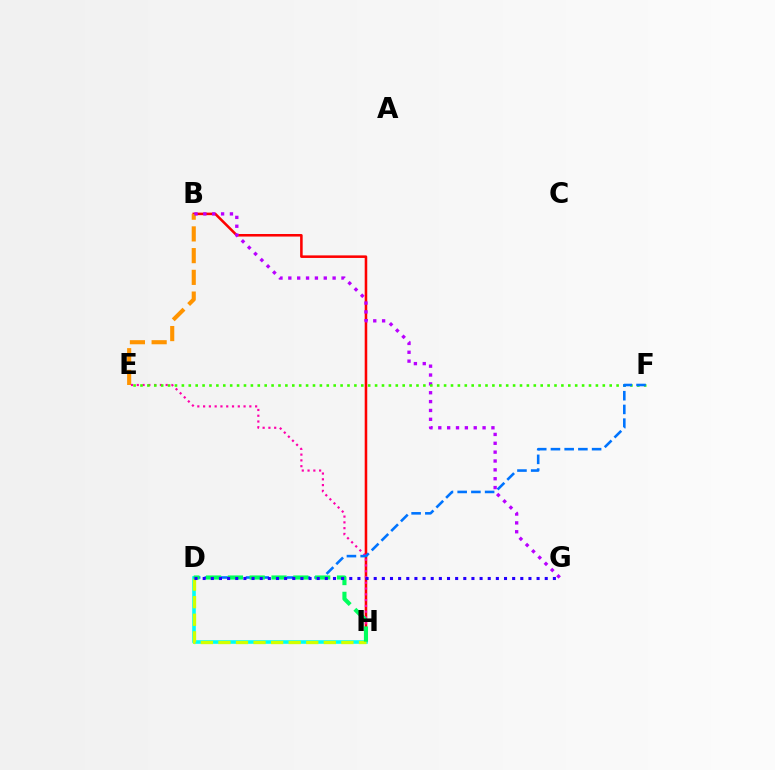{('B', 'H'): [{'color': '#ff0000', 'line_style': 'solid', 'thickness': 1.84}], ('D', 'H'): [{'color': '#00fff6', 'line_style': 'solid', 'thickness': 2.59}, {'color': '#d1ff00', 'line_style': 'dashed', 'thickness': 2.39}, {'color': '#00ff5c', 'line_style': 'dashed', 'thickness': 2.96}], ('B', 'E'): [{'color': '#ff9400', 'line_style': 'dashed', 'thickness': 2.95}], ('E', 'H'): [{'color': '#ff00ac', 'line_style': 'dotted', 'thickness': 1.57}], ('B', 'G'): [{'color': '#b900ff', 'line_style': 'dotted', 'thickness': 2.41}], ('E', 'F'): [{'color': '#3dff00', 'line_style': 'dotted', 'thickness': 1.87}], ('D', 'F'): [{'color': '#0074ff', 'line_style': 'dashed', 'thickness': 1.86}], ('D', 'G'): [{'color': '#2500ff', 'line_style': 'dotted', 'thickness': 2.21}]}